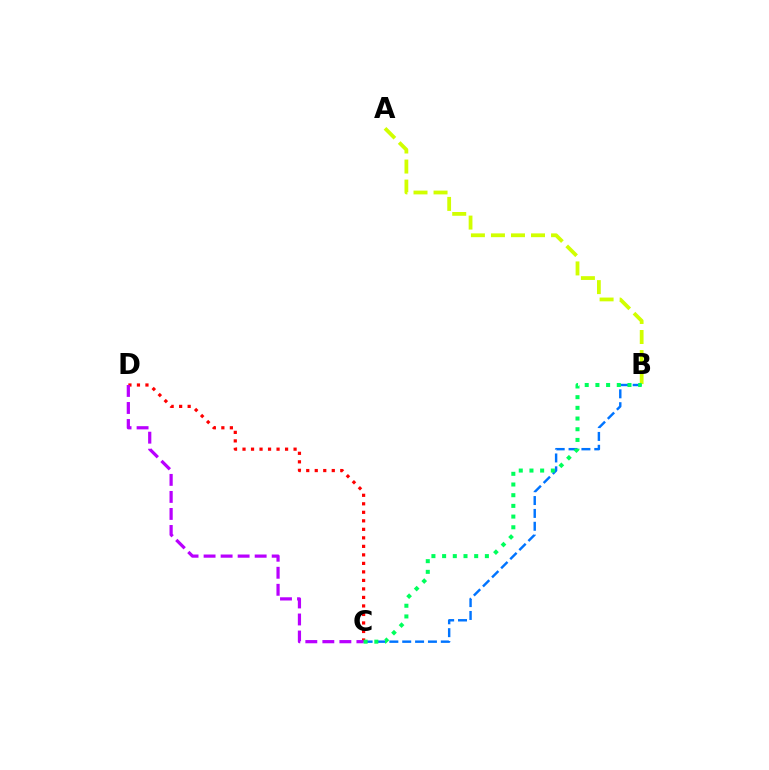{('B', 'C'): [{'color': '#0074ff', 'line_style': 'dashed', 'thickness': 1.75}, {'color': '#00ff5c', 'line_style': 'dotted', 'thickness': 2.9}], ('A', 'B'): [{'color': '#d1ff00', 'line_style': 'dashed', 'thickness': 2.72}], ('C', 'D'): [{'color': '#ff0000', 'line_style': 'dotted', 'thickness': 2.31}, {'color': '#b900ff', 'line_style': 'dashed', 'thickness': 2.31}]}